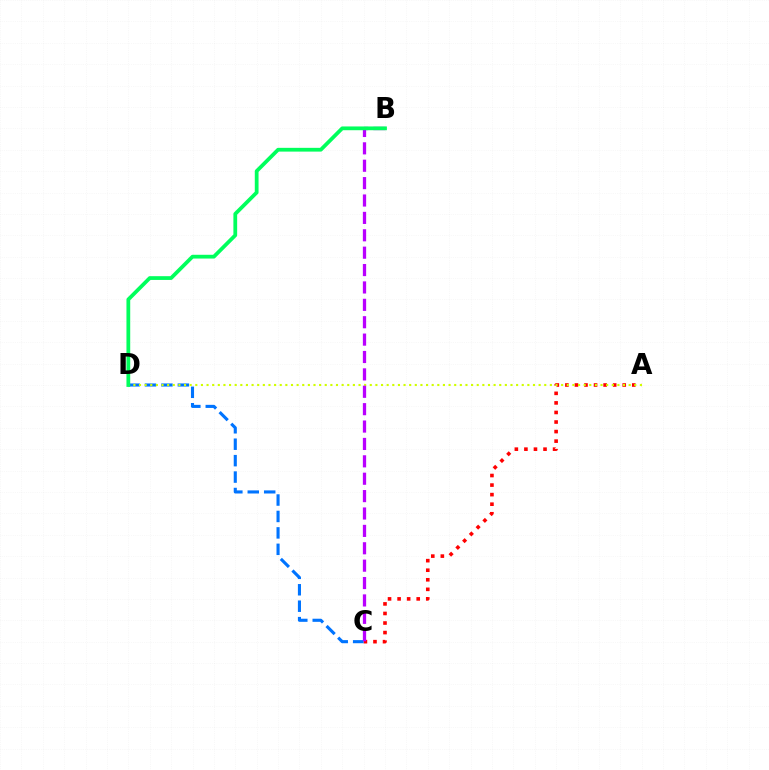{('A', 'C'): [{'color': '#ff0000', 'line_style': 'dotted', 'thickness': 2.6}], ('C', 'D'): [{'color': '#0074ff', 'line_style': 'dashed', 'thickness': 2.23}], ('A', 'D'): [{'color': '#d1ff00', 'line_style': 'dotted', 'thickness': 1.53}], ('B', 'C'): [{'color': '#b900ff', 'line_style': 'dashed', 'thickness': 2.36}], ('B', 'D'): [{'color': '#00ff5c', 'line_style': 'solid', 'thickness': 2.71}]}